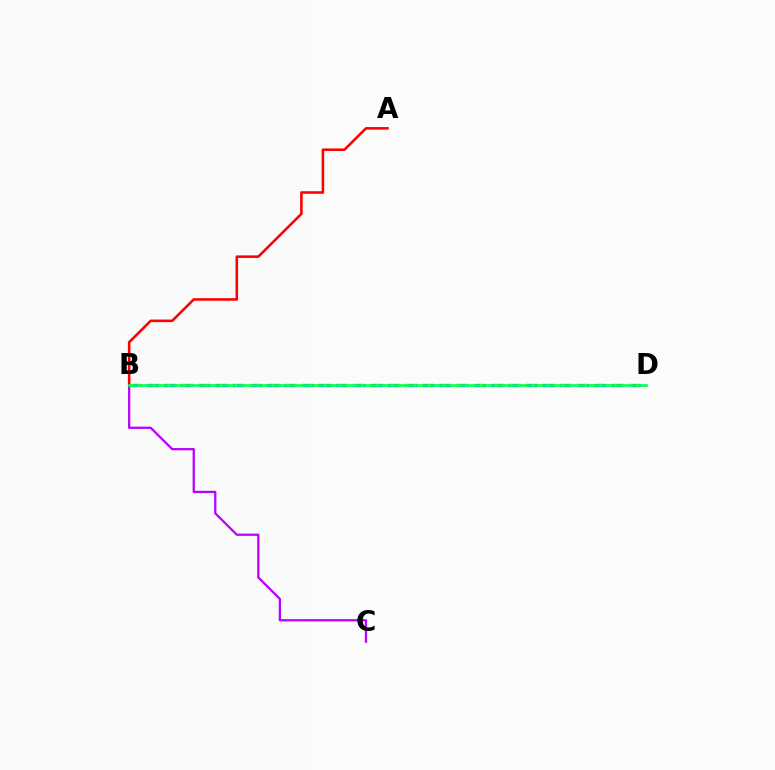{('B', 'C'): [{'color': '#b900ff', 'line_style': 'solid', 'thickness': 1.63}], ('A', 'B'): [{'color': '#ff0000', 'line_style': 'solid', 'thickness': 1.84}], ('B', 'D'): [{'color': '#0074ff', 'line_style': 'dashed', 'thickness': 2.34}, {'color': '#d1ff00', 'line_style': 'dotted', 'thickness': 2.02}, {'color': '#00ff5c', 'line_style': 'solid', 'thickness': 1.86}]}